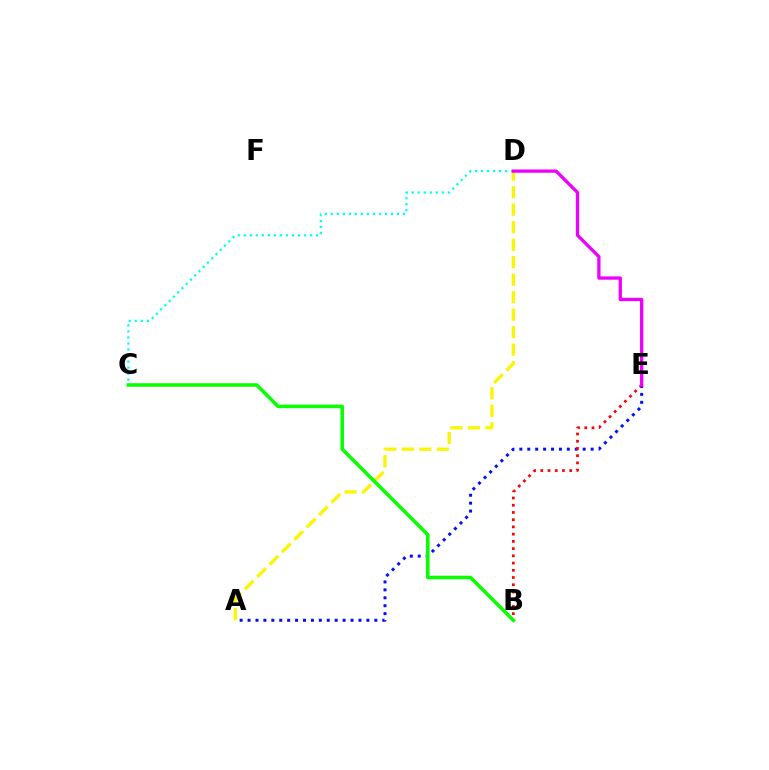{('C', 'D'): [{'color': '#00fff6', 'line_style': 'dotted', 'thickness': 1.64}], ('A', 'E'): [{'color': '#0010ff', 'line_style': 'dotted', 'thickness': 2.15}], ('B', 'E'): [{'color': '#ff0000', 'line_style': 'dotted', 'thickness': 1.96}], ('A', 'D'): [{'color': '#fcf500', 'line_style': 'dashed', 'thickness': 2.38}], ('B', 'C'): [{'color': '#08ff00', 'line_style': 'solid', 'thickness': 2.55}], ('D', 'E'): [{'color': '#ee00ff', 'line_style': 'solid', 'thickness': 2.37}]}